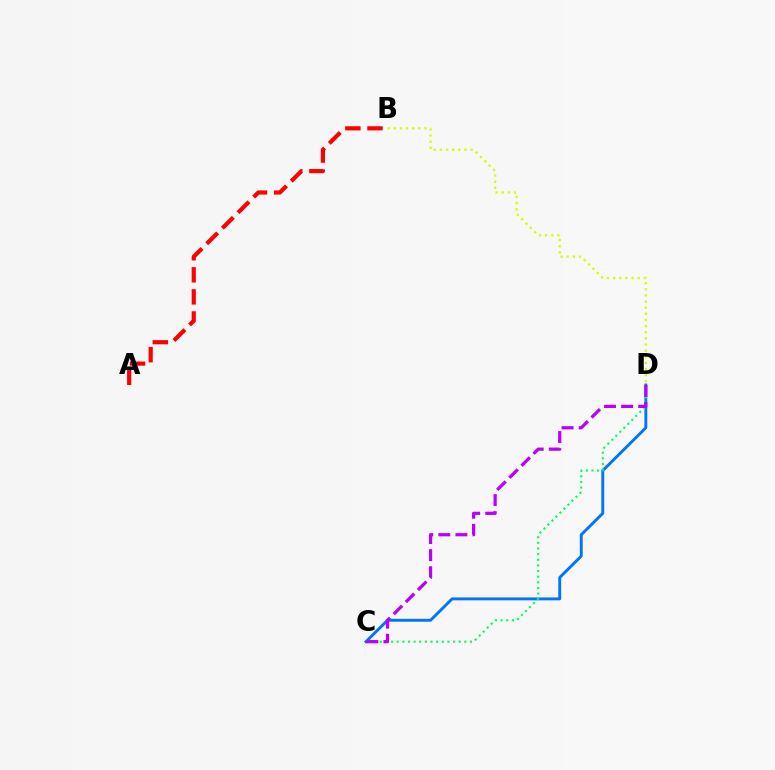{('C', 'D'): [{'color': '#0074ff', 'line_style': 'solid', 'thickness': 2.09}, {'color': '#00ff5c', 'line_style': 'dotted', 'thickness': 1.53}, {'color': '#b900ff', 'line_style': 'dashed', 'thickness': 2.32}], ('B', 'D'): [{'color': '#d1ff00', 'line_style': 'dotted', 'thickness': 1.67}], ('A', 'B'): [{'color': '#ff0000', 'line_style': 'dashed', 'thickness': 3.0}]}